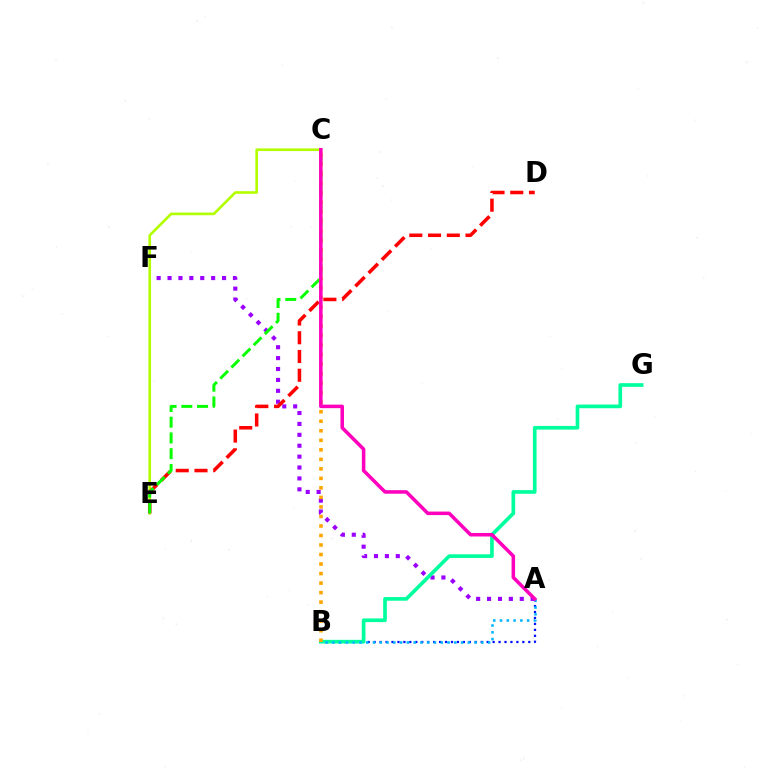{('A', 'F'): [{'color': '#9b00ff', 'line_style': 'dotted', 'thickness': 2.96}], ('A', 'B'): [{'color': '#0010ff', 'line_style': 'dotted', 'thickness': 1.62}, {'color': '#00b5ff', 'line_style': 'dotted', 'thickness': 1.84}], ('C', 'E'): [{'color': '#b3ff00', 'line_style': 'solid', 'thickness': 1.91}, {'color': '#08ff00', 'line_style': 'dashed', 'thickness': 2.14}], ('B', 'G'): [{'color': '#00ff9d', 'line_style': 'solid', 'thickness': 2.64}], ('D', 'E'): [{'color': '#ff0000', 'line_style': 'dashed', 'thickness': 2.55}], ('B', 'C'): [{'color': '#ffa500', 'line_style': 'dotted', 'thickness': 2.59}], ('A', 'C'): [{'color': '#ff00bd', 'line_style': 'solid', 'thickness': 2.54}]}